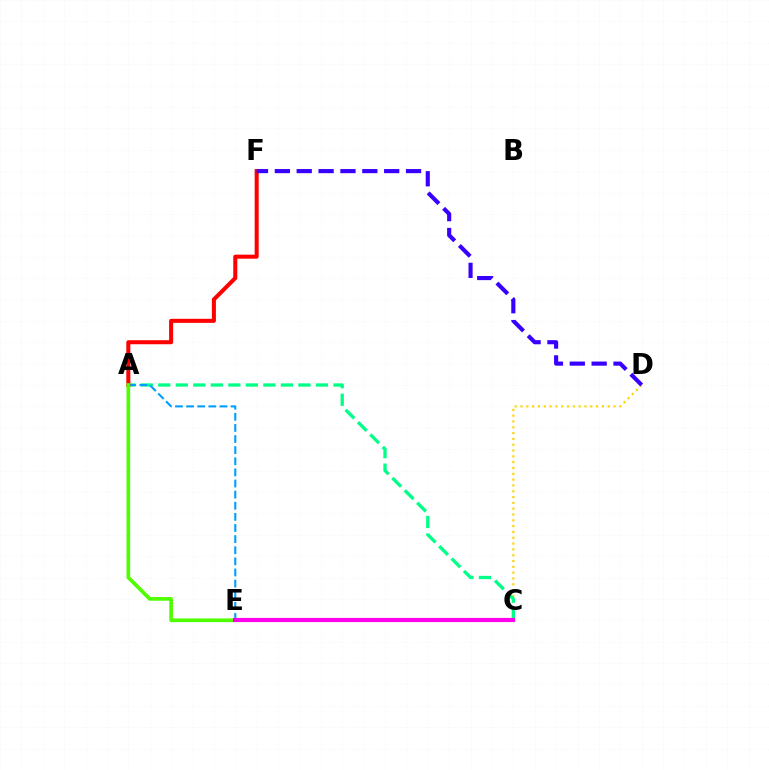{('C', 'D'): [{'color': '#ffd500', 'line_style': 'dotted', 'thickness': 1.58}], ('A', 'C'): [{'color': '#00ff86', 'line_style': 'dashed', 'thickness': 2.38}], ('A', 'E'): [{'color': '#009eff', 'line_style': 'dashed', 'thickness': 1.51}, {'color': '#4fff00', 'line_style': 'solid', 'thickness': 2.65}], ('A', 'F'): [{'color': '#ff0000', 'line_style': 'solid', 'thickness': 2.91}], ('C', 'E'): [{'color': '#ff00ed', 'line_style': 'solid', 'thickness': 2.99}], ('D', 'F'): [{'color': '#3700ff', 'line_style': 'dashed', 'thickness': 2.97}]}